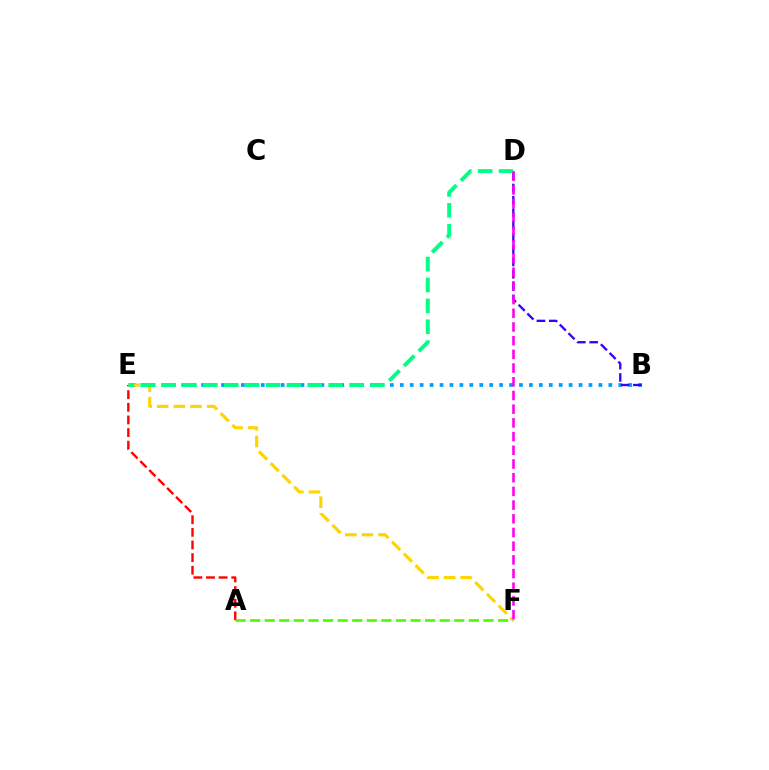{('B', 'E'): [{'color': '#009eff', 'line_style': 'dotted', 'thickness': 2.7}], ('A', 'E'): [{'color': '#ff0000', 'line_style': 'dashed', 'thickness': 1.72}], ('E', 'F'): [{'color': '#ffd500', 'line_style': 'dashed', 'thickness': 2.26}], ('B', 'D'): [{'color': '#3700ff', 'line_style': 'dashed', 'thickness': 1.67}], ('D', 'E'): [{'color': '#00ff86', 'line_style': 'dashed', 'thickness': 2.84}], ('D', 'F'): [{'color': '#ff00ed', 'line_style': 'dashed', 'thickness': 1.86}], ('A', 'F'): [{'color': '#4fff00', 'line_style': 'dashed', 'thickness': 1.98}]}